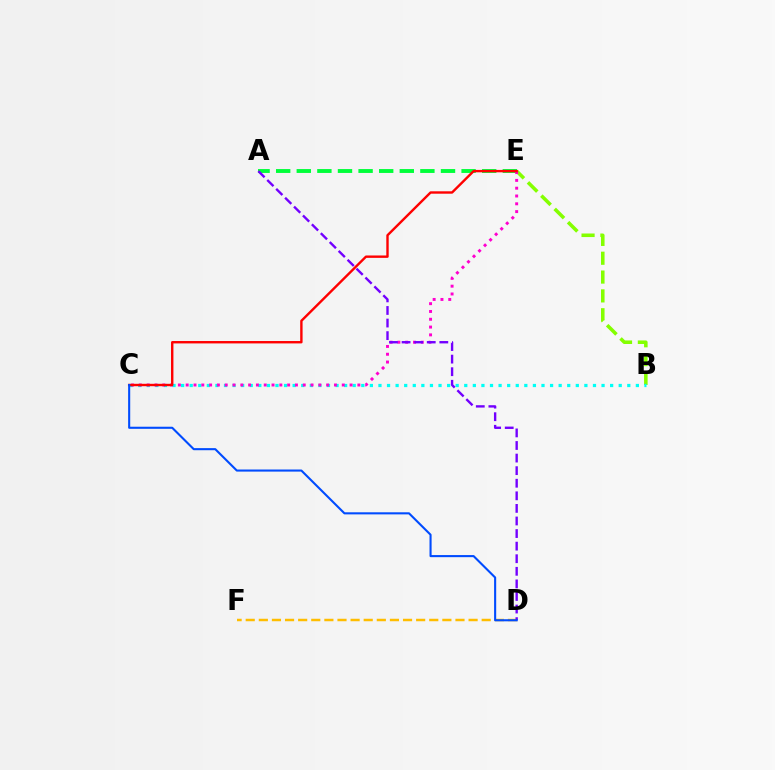{('B', 'E'): [{'color': '#84ff00', 'line_style': 'dashed', 'thickness': 2.56}], ('A', 'E'): [{'color': '#00ff39', 'line_style': 'dashed', 'thickness': 2.8}], ('B', 'C'): [{'color': '#00fff6', 'line_style': 'dotted', 'thickness': 2.33}], ('D', 'F'): [{'color': '#ffbd00', 'line_style': 'dashed', 'thickness': 1.78}], ('C', 'E'): [{'color': '#ff00cf', 'line_style': 'dotted', 'thickness': 2.12}, {'color': '#ff0000', 'line_style': 'solid', 'thickness': 1.72}], ('A', 'D'): [{'color': '#7200ff', 'line_style': 'dashed', 'thickness': 1.71}], ('C', 'D'): [{'color': '#004bff', 'line_style': 'solid', 'thickness': 1.51}]}